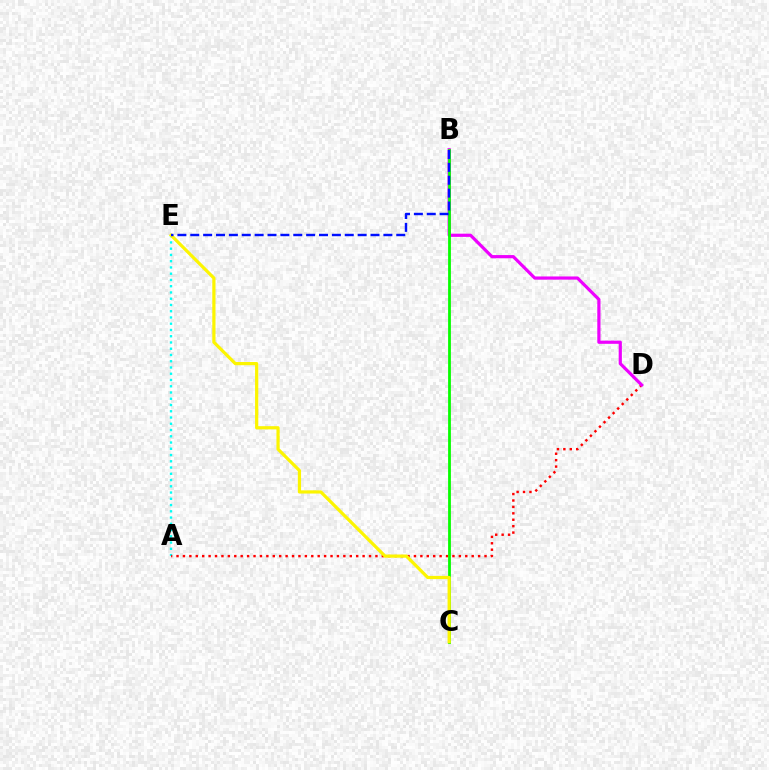{('A', 'E'): [{'color': '#00fff6', 'line_style': 'dotted', 'thickness': 1.7}], ('A', 'D'): [{'color': '#ff0000', 'line_style': 'dotted', 'thickness': 1.74}], ('B', 'D'): [{'color': '#ee00ff', 'line_style': 'solid', 'thickness': 2.3}], ('B', 'C'): [{'color': '#08ff00', 'line_style': 'solid', 'thickness': 2.01}], ('C', 'E'): [{'color': '#fcf500', 'line_style': 'solid', 'thickness': 2.31}], ('B', 'E'): [{'color': '#0010ff', 'line_style': 'dashed', 'thickness': 1.75}]}